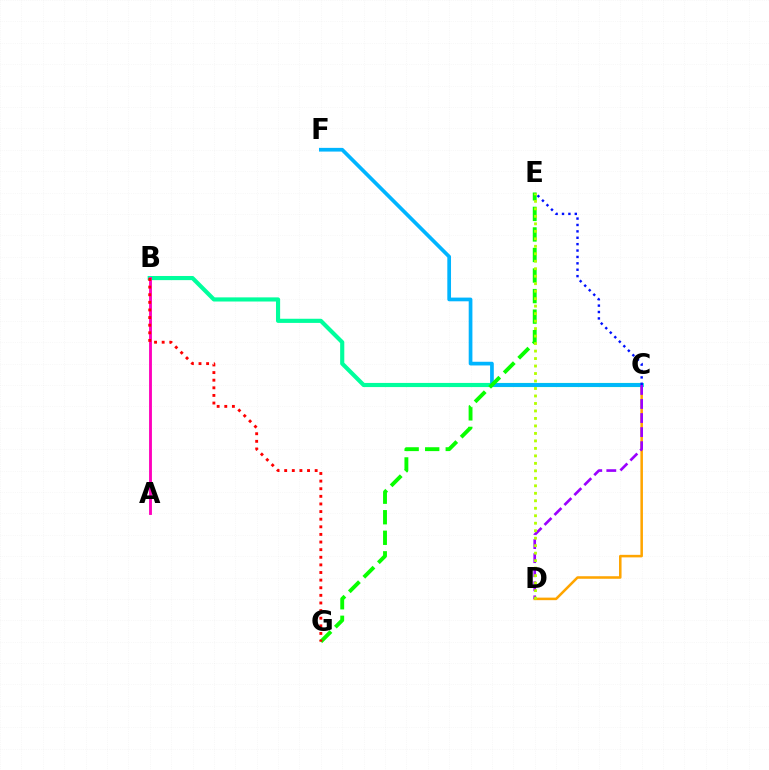{('B', 'C'): [{'color': '#00ff9d', 'line_style': 'solid', 'thickness': 2.98}], ('C', 'D'): [{'color': '#ffa500', 'line_style': 'solid', 'thickness': 1.83}, {'color': '#9b00ff', 'line_style': 'dashed', 'thickness': 1.91}], ('C', 'F'): [{'color': '#00b5ff', 'line_style': 'solid', 'thickness': 2.66}], ('C', 'E'): [{'color': '#0010ff', 'line_style': 'dotted', 'thickness': 1.74}], ('E', 'G'): [{'color': '#08ff00', 'line_style': 'dashed', 'thickness': 2.79}], ('A', 'B'): [{'color': '#ff00bd', 'line_style': 'solid', 'thickness': 2.06}], ('D', 'E'): [{'color': '#b3ff00', 'line_style': 'dotted', 'thickness': 2.03}], ('B', 'G'): [{'color': '#ff0000', 'line_style': 'dotted', 'thickness': 2.07}]}